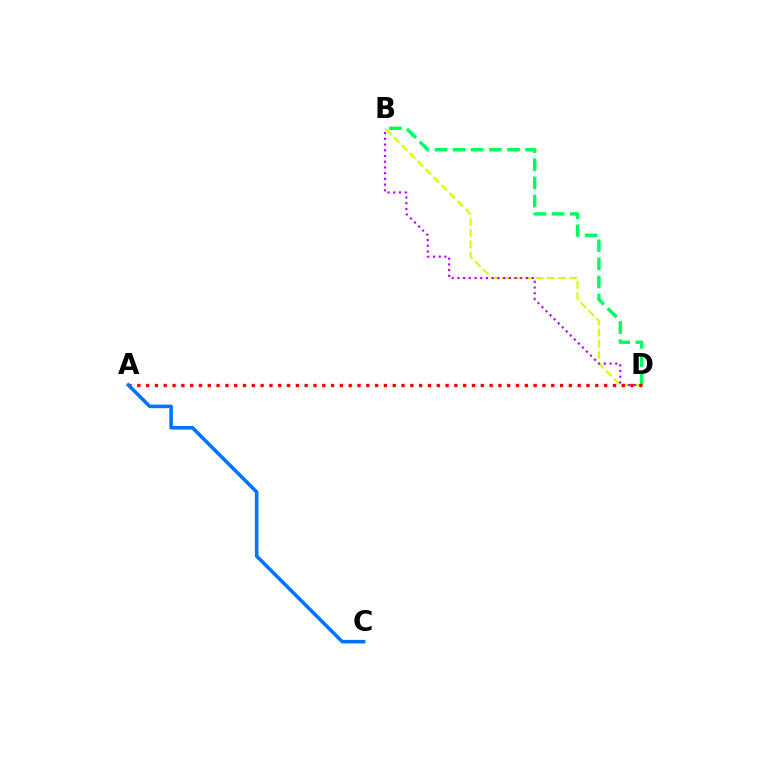{('B', 'D'): [{'color': '#d1ff00', 'line_style': 'dashed', 'thickness': 1.53}, {'color': '#00ff5c', 'line_style': 'dashed', 'thickness': 2.46}, {'color': '#b900ff', 'line_style': 'dotted', 'thickness': 1.55}], ('A', 'D'): [{'color': '#ff0000', 'line_style': 'dotted', 'thickness': 2.39}], ('A', 'C'): [{'color': '#0074ff', 'line_style': 'solid', 'thickness': 2.57}]}